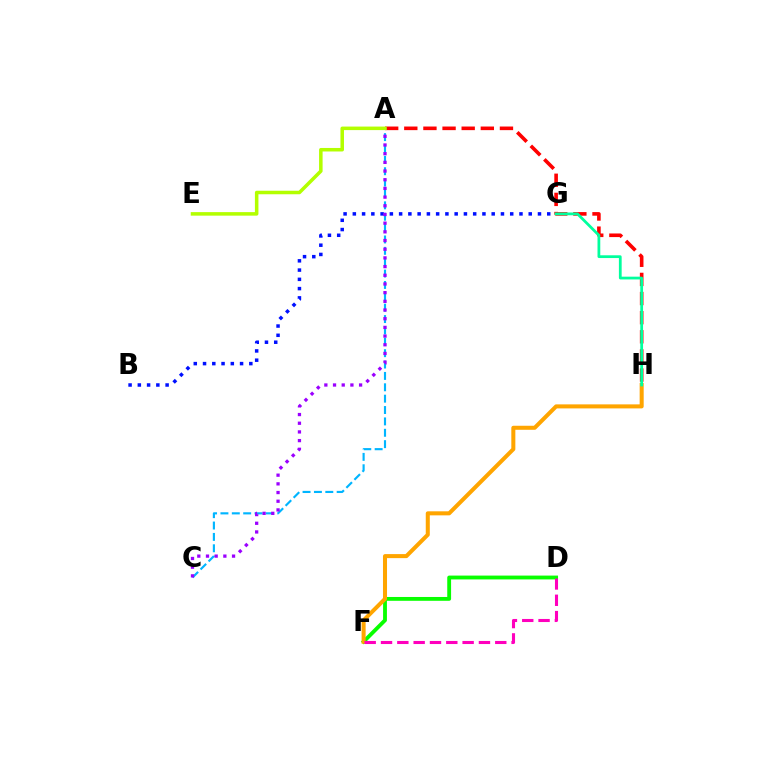{('D', 'F'): [{'color': '#08ff00', 'line_style': 'solid', 'thickness': 2.76}, {'color': '#ff00bd', 'line_style': 'dashed', 'thickness': 2.22}], ('A', 'H'): [{'color': '#ff0000', 'line_style': 'dashed', 'thickness': 2.6}], ('A', 'C'): [{'color': '#00b5ff', 'line_style': 'dashed', 'thickness': 1.54}, {'color': '#9b00ff', 'line_style': 'dotted', 'thickness': 2.36}], ('B', 'G'): [{'color': '#0010ff', 'line_style': 'dotted', 'thickness': 2.52}], ('F', 'H'): [{'color': '#ffa500', 'line_style': 'solid', 'thickness': 2.9}], ('G', 'H'): [{'color': '#00ff9d', 'line_style': 'solid', 'thickness': 1.99}], ('A', 'E'): [{'color': '#b3ff00', 'line_style': 'solid', 'thickness': 2.54}]}